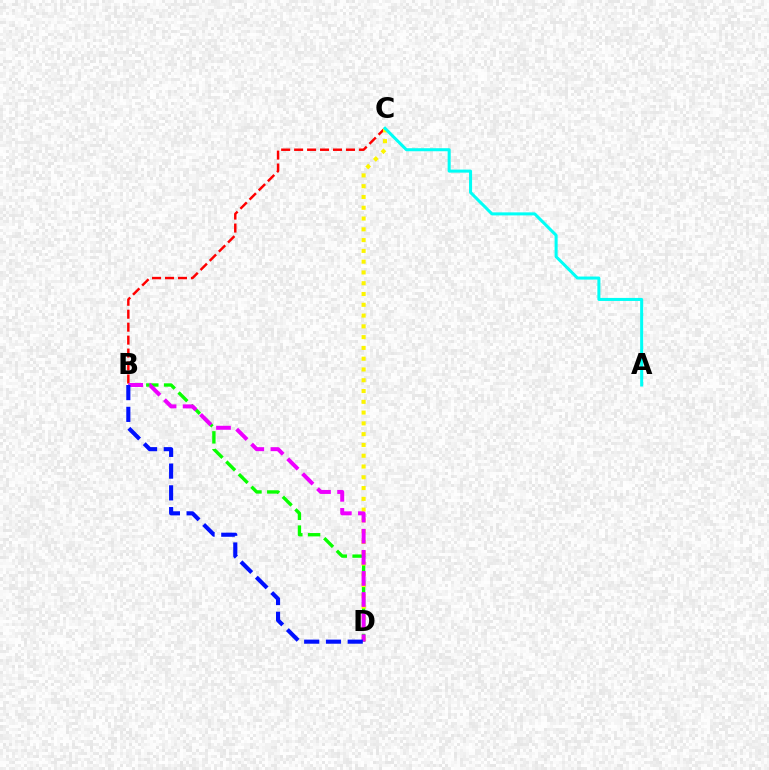{('B', 'C'): [{'color': '#ff0000', 'line_style': 'dashed', 'thickness': 1.76}], ('B', 'D'): [{'color': '#08ff00', 'line_style': 'dashed', 'thickness': 2.41}, {'color': '#ee00ff', 'line_style': 'dashed', 'thickness': 2.87}, {'color': '#0010ff', 'line_style': 'dashed', 'thickness': 2.96}], ('C', 'D'): [{'color': '#fcf500', 'line_style': 'dotted', 'thickness': 2.93}], ('A', 'C'): [{'color': '#00fff6', 'line_style': 'solid', 'thickness': 2.18}]}